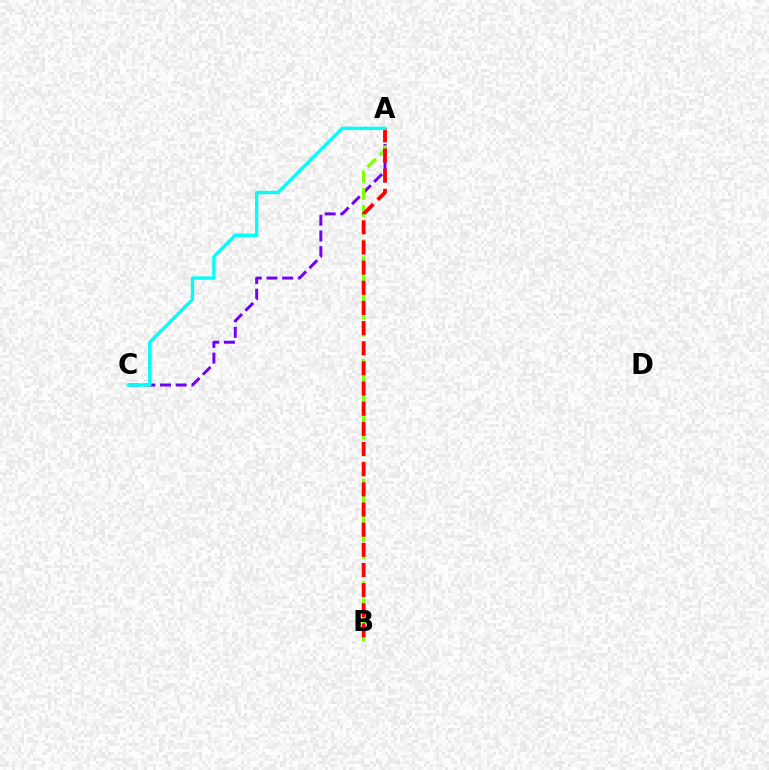{('A', 'C'): [{'color': '#7200ff', 'line_style': 'dashed', 'thickness': 2.13}, {'color': '#00fff6', 'line_style': 'solid', 'thickness': 2.4}], ('A', 'B'): [{'color': '#84ff00', 'line_style': 'dashed', 'thickness': 2.32}, {'color': '#ff0000', 'line_style': 'dashed', 'thickness': 2.74}]}